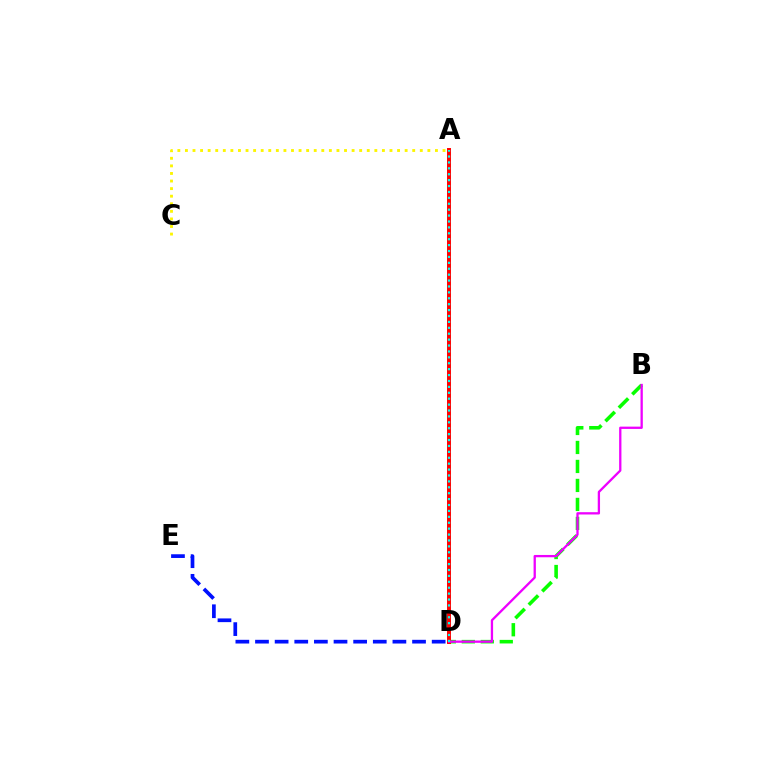{('B', 'D'): [{'color': '#08ff00', 'line_style': 'dashed', 'thickness': 2.58}, {'color': '#ee00ff', 'line_style': 'solid', 'thickness': 1.66}], ('A', 'C'): [{'color': '#fcf500', 'line_style': 'dotted', 'thickness': 2.06}], ('A', 'D'): [{'color': '#ff0000', 'line_style': 'solid', 'thickness': 2.85}, {'color': '#00fff6', 'line_style': 'dotted', 'thickness': 1.6}], ('D', 'E'): [{'color': '#0010ff', 'line_style': 'dashed', 'thickness': 2.67}]}